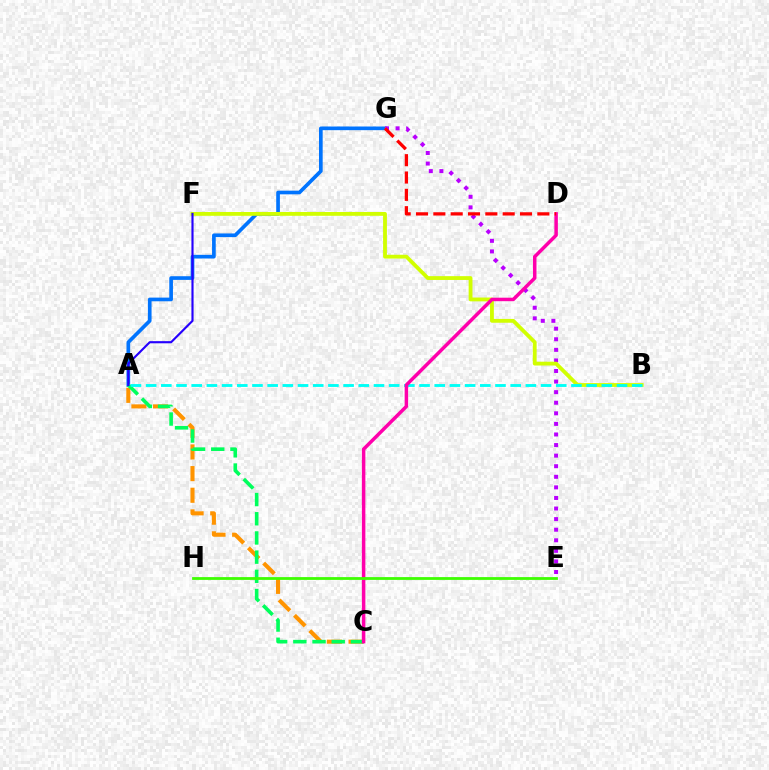{('A', 'G'): [{'color': '#0074ff', 'line_style': 'solid', 'thickness': 2.64}], ('A', 'C'): [{'color': '#ff9400', 'line_style': 'dashed', 'thickness': 2.94}, {'color': '#00ff5c', 'line_style': 'dashed', 'thickness': 2.61}], ('E', 'G'): [{'color': '#b900ff', 'line_style': 'dotted', 'thickness': 2.87}], ('B', 'F'): [{'color': '#d1ff00', 'line_style': 'solid', 'thickness': 2.75}], ('A', 'B'): [{'color': '#00fff6', 'line_style': 'dashed', 'thickness': 2.06}], ('A', 'F'): [{'color': '#2500ff', 'line_style': 'solid', 'thickness': 1.54}], ('C', 'D'): [{'color': '#ff00ac', 'line_style': 'solid', 'thickness': 2.51}], ('D', 'G'): [{'color': '#ff0000', 'line_style': 'dashed', 'thickness': 2.35}], ('E', 'H'): [{'color': '#3dff00', 'line_style': 'solid', 'thickness': 2.01}]}